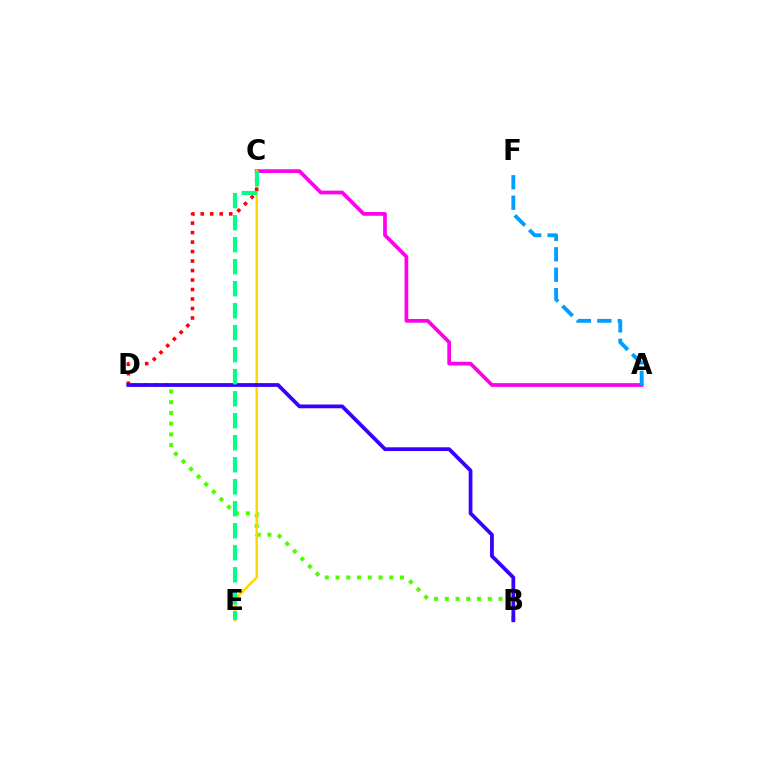{('B', 'D'): [{'color': '#4fff00', 'line_style': 'dotted', 'thickness': 2.92}, {'color': '#3700ff', 'line_style': 'solid', 'thickness': 2.7}], ('A', 'C'): [{'color': '#ff00ed', 'line_style': 'solid', 'thickness': 2.68}], ('C', 'E'): [{'color': '#ffd500', 'line_style': 'solid', 'thickness': 1.73}, {'color': '#00ff86', 'line_style': 'dashed', 'thickness': 2.99}], ('C', 'D'): [{'color': '#ff0000', 'line_style': 'dotted', 'thickness': 2.58}], ('A', 'F'): [{'color': '#009eff', 'line_style': 'dashed', 'thickness': 2.78}]}